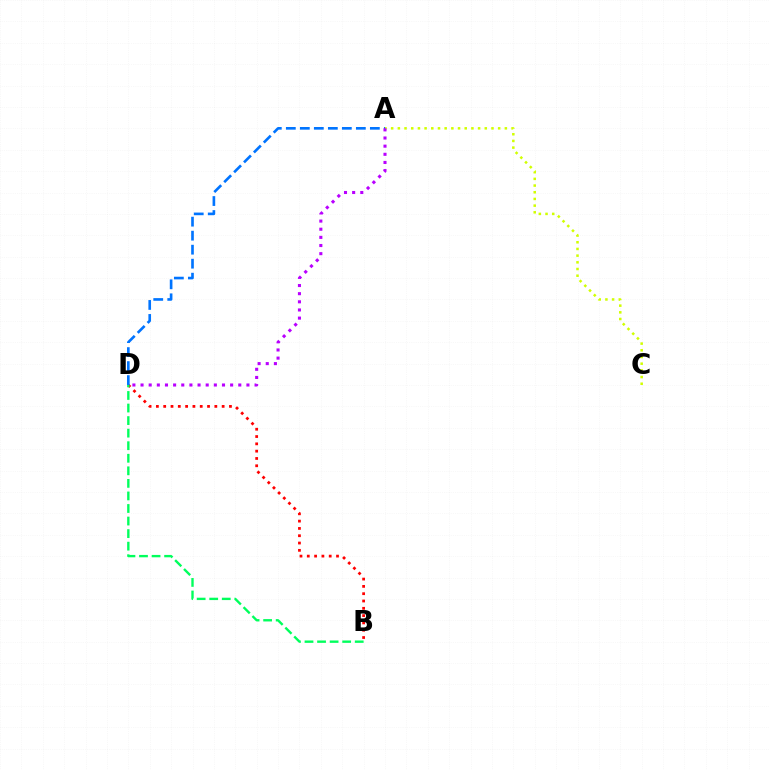{('A', 'C'): [{'color': '#d1ff00', 'line_style': 'dotted', 'thickness': 1.82}], ('B', 'D'): [{'color': '#ff0000', 'line_style': 'dotted', 'thickness': 1.99}, {'color': '#00ff5c', 'line_style': 'dashed', 'thickness': 1.71}], ('A', 'D'): [{'color': '#0074ff', 'line_style': 'dashed', 'thickness': 1.9}, {'color': '#b900ff', 'line_style': 'dotted', 'thickness': 2.21}]}